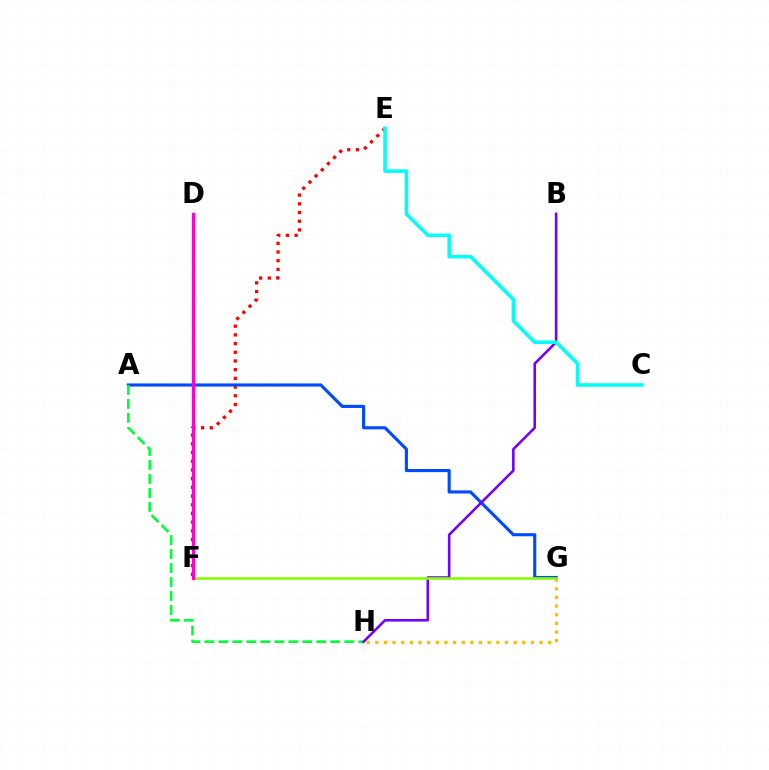{('E', 'F'): [{'color': '#ff0000', 'line_style': 'dotted', 'thickness': 2.36}], ('A', 'G'): [{'color': '#004bff', 'line_style': 'solid', 'thickness': 2.25}], ('A', 'H'): [{'color': '#00ff39', 'line_style': 'dashed', 'thickness': 1.9}], ('G', 'H'): [{'color': '#ffbd00', 'line_style': 'dotted', 'thickness': 2.35}], ('B', 'H'): [{'color': '#7200ff', 'line_style': 'solid', 'thickness': 1.86}], ('F', 'G'): [{'color': '#84ff00', 'line_style': 'solid', 'thickness': 1.88}], ('C', 'E'): [{'color': '#00fff6', 'line_style': 'solid', 'thickness': 2.56}], ('D', 'F'): [{'color': '#ff00cf', 'line_style': 'solid', 'thickness': 2.39}]}